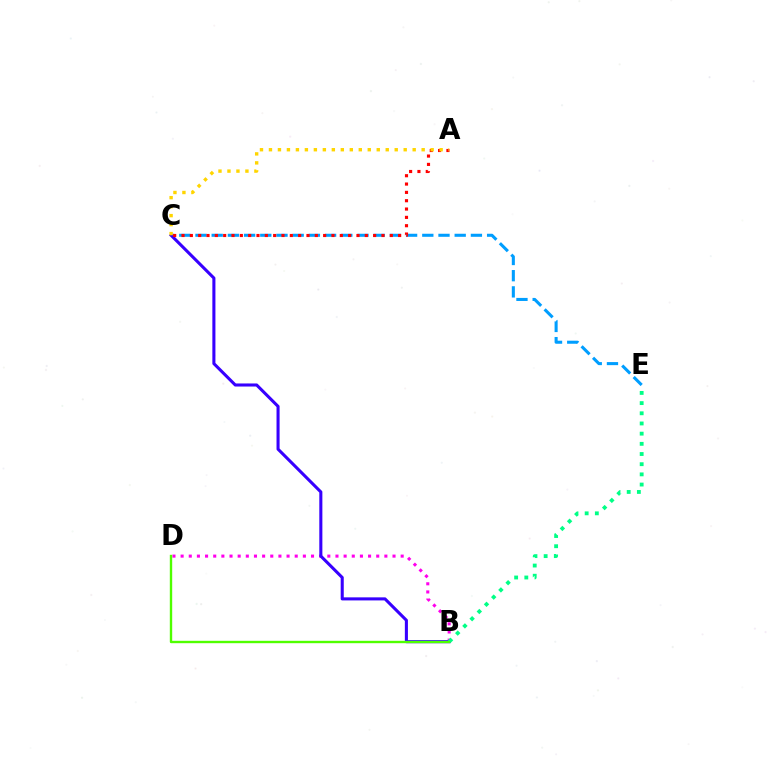{('C', 'E'): [{'color': '#009eff', 'line_style': 'dashed', 'thickness': 2.2}], ('B', 'D'): [{'color': '#ff00ed', 'line_style': 'dotted', 'thickness': 2.21}, {'color': '#4fff00', 'line_style': 'solid', 'thickness': 1.72}], ('B', 'C'): [{'color': '#3700ff', 'line_style': 'solid', 'thickness': 2.21}], ('A', 'C'): [{'color': '#ff0000', 'line_style': 'dotted', 'thickness': 2.26}, {'color': '#ffd500', 'line_style': 'dotted', 'thickness': 2.44}], ('B', 'E'): [{'color': '#00ff86', 'line_style': 'dotted', 'thickness': 2.77}]}